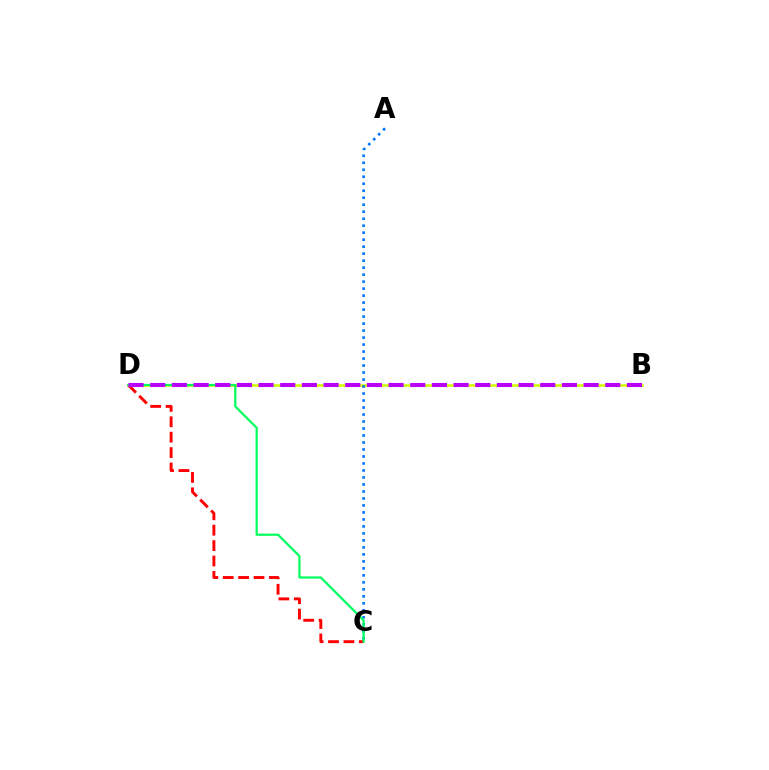{('B', 'D'): [{'color': '#d1ff00', 'line_style': 'solid', 'thickness': 1.85}, {'color': '#b900ff', 'line_style': 'dashed', 'thickness': 2.94}], ('A', 'C'): [{'color': '#0074ff', 'line_style': 'dotted', 'thickness': 1.9}], ('C', 'D'): [{'color': '#ff0000', 'line_style': 'dashed', 'thickness': 2.09}, {'color': '#00ff5c', 'line_style': 'solid', 'thickness': 1.59}]}